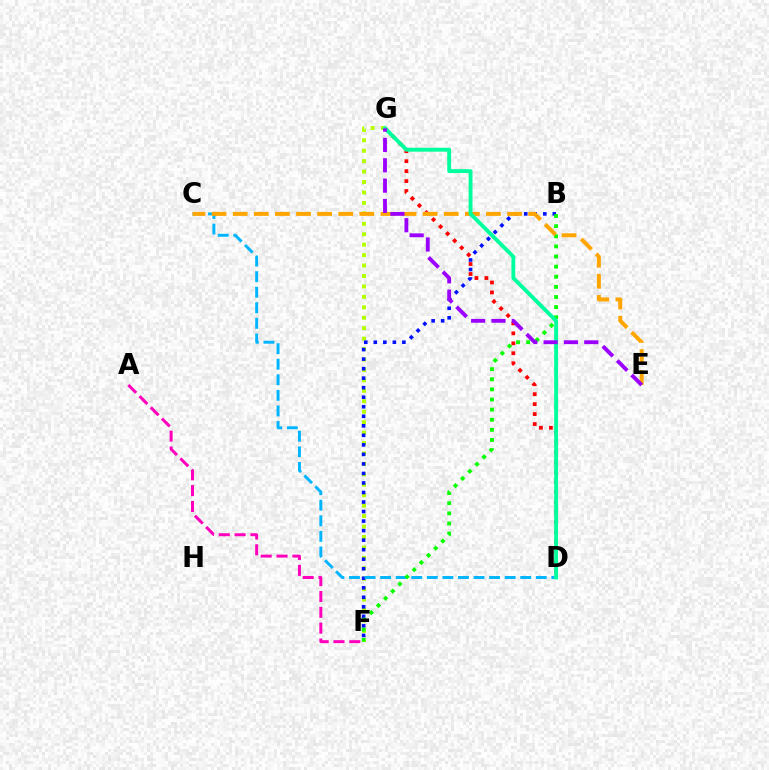{('A', 'F'): [{'color': '#ff00bd', 'line_style': 'dashed', 'thickness': 2.15}], ('D', 'G'): [{'color': '#ff0000', 'line_style': 'dotted', 'thickness': 2.71}, {'color': '#00ff9d', 'line_style': 'solid', 'thickness': 2.79}], ('F', 'G'): [{'color': '#b3ff00', 'line_style': 'dotted', 'thickness': 2.84}], ('B', 'F'): [{'color': '#0010ff', 'line_style': 'dotted', 'thickness': 2.59}, {'color': '#08ff00', 'line_style': 'dotted', 'thickness': 2.75}], ('C', 'D'): [{'color': '#00b5ff', 'line_style': 'dashed', 'thickness': 2.11}], ('C', 'E'): [{'color': '#ffa500', 'line_style': 'dashed', 'thickness': 2.87}], ('E', 'G'): [{'color': '#9b00ff', 'line_style': 'dashed', 'thickness': 2.76}]}